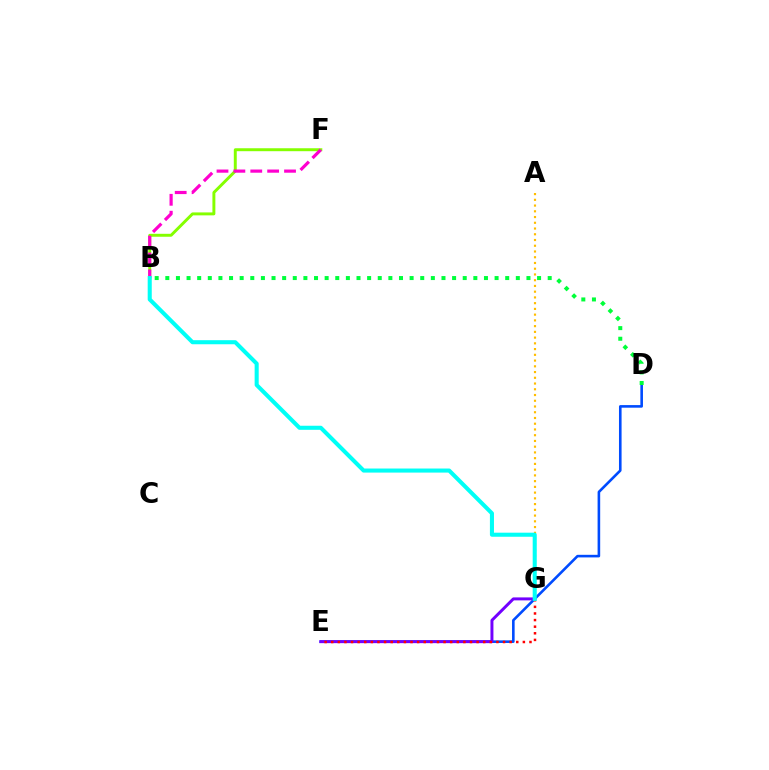{('A', 'G'): [{'color': '#ffbd00', 'line_style': 'dotted', 'thickness': 1.56}], ('D', 'E'): [{'color': '#004bff', 'line_style': 'solid', 'thickness': 1.87}], ('B', 'F'): [{'color': '#84ff00', 'line_style': 'solid', 'thickness': 2.12}, {'color': '#ff00cf', 'line_style': 'dashed', 'thickness': 2.29}], ('E', 'G'): [{'color': '#7200ff', 'line_style': 'solid', 'thickness': 2.13}, {'color': '#ff0000', 'line_style': 'dotted', 'thickness': 1.8}], ('B', 'D'): [{'color': '#00ff39', 'line_style': 'dotted', 'thickness': 2.89}], ('B', 'G'): [{'color': '#00fff6', 'line_style': 'solid', 'thickness': 2.93}]}